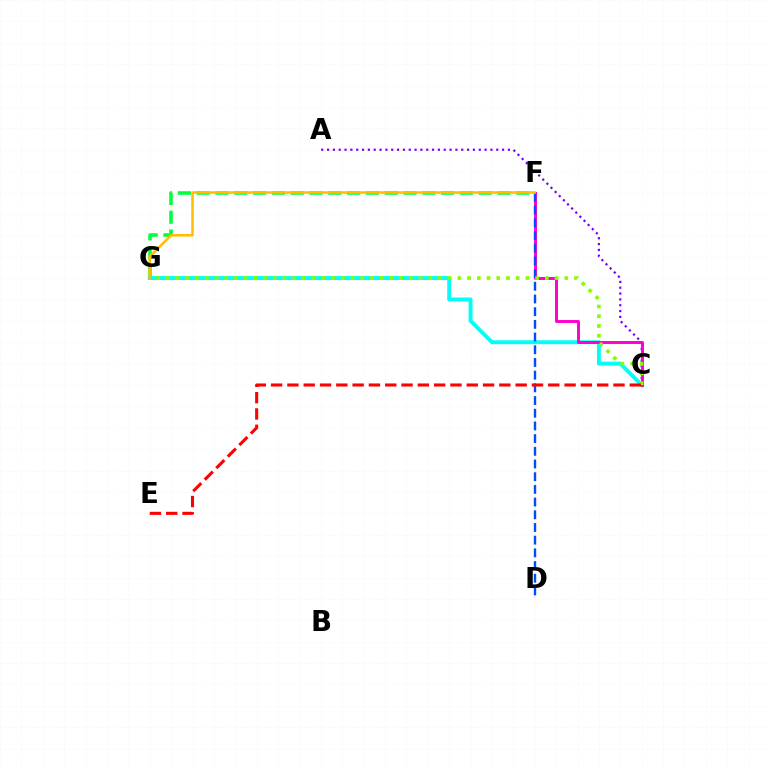{('F', 'G'): [{'color': '#00ff39', 'line_style': 'dashed', 'thickness': 2.55}, {'color': '#ffbd00', 'line_style': 'solid', 'thickness': 1.81}], ('A', 'C'): [{'color': '#7200ff', 'line_style': 'dotted', 'thickness': 1.59}], ('C', 'G'): [{'color': '#00fff6', 'line_style': 'solid', 'thickness': 2.81}, {'color': '#84ff00', 'line_style': 'dotted', 'thickness': 2.64}], ('C', 'F'): [{'color': '#ff00cf', 'line_style': 'solid', 'thickness': 2.12}], ('D', 'F'): [{'color': '#004bff', 'line_style': 'dashed', 'thickness': 1.72}], ('C', 'E'): [{'color': '#ff0000', 'line_style': 'dashed', 'thickness': 2.21}]}